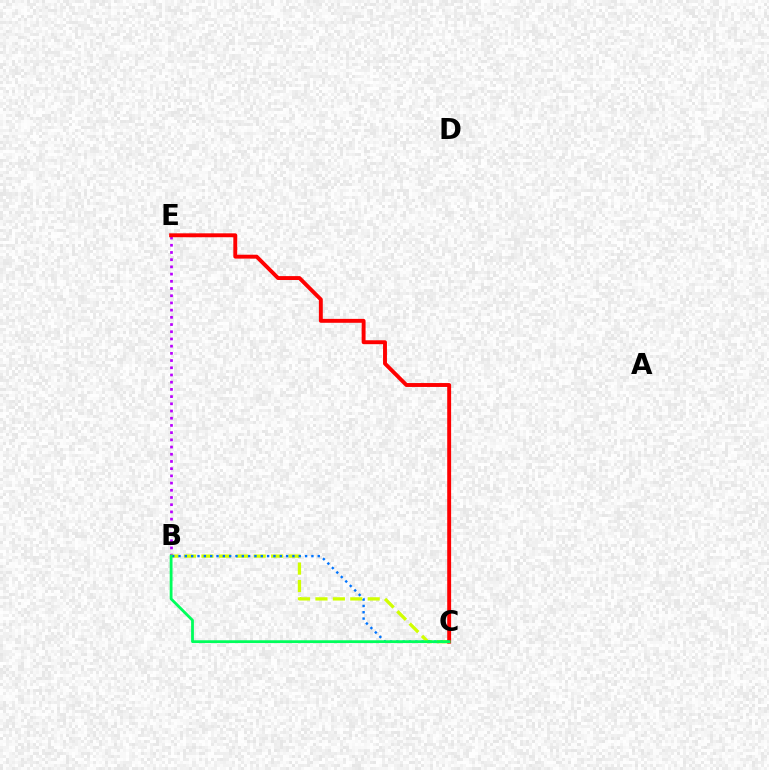{('B', 'E'): [{'color': '#b900ff', 'line_style': 'dotted', 'thickness': 1.96}], ('B', 'C'): [{'color': '#d1ff00', 'line_style': 'dashed', 'thickness': 2.37}, {'color': '#0074ff', 'line_style': 'dotted', 'thickness': 1.72}, {'color': '#00ff5c', 'line_style': 'solid', 'thickness': 2.02}], ('C', 'E'): [{'color': '#ff0000', 'line_style': 'solid', 'thickness': 2.81}]}